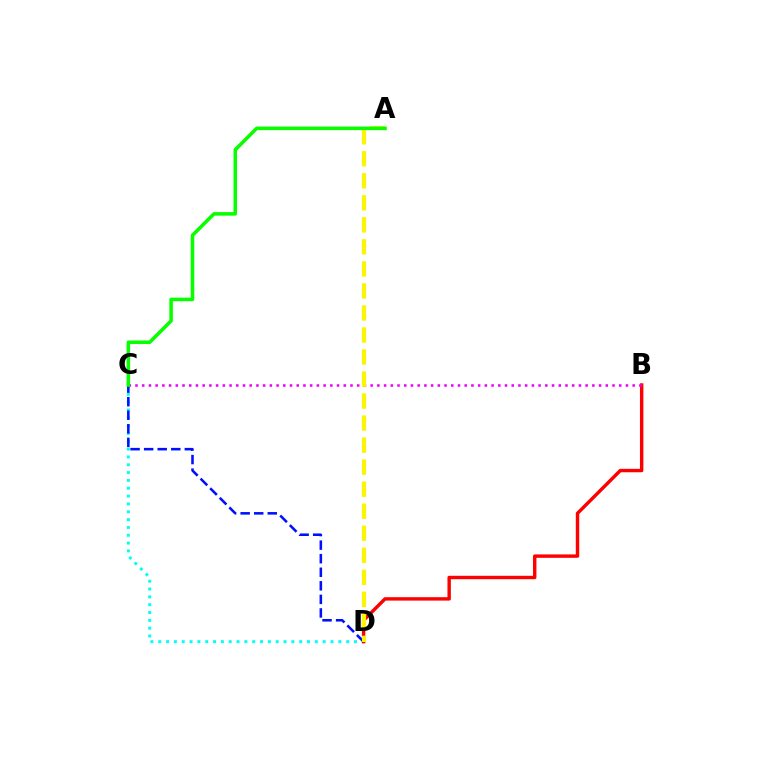{('C', 'D'): [{'color': '#00fff6', 'line_style': 'dotted', 'thickness': 2.13}, {'color': '#0010ff', 'line_style': 'dashed', 'thickness': 1.84}], ('B', 'D'): [{'color': '#ff0000', 'line_style': 'solid', 'thickness': 2.46}], ('B', 'C'): [{'color': '#ee00ff', 'line_style': 'dotted', 'thickness': 1.83}], ('A', 'D'): [{'color': '#fcf500', 'line_style': 'dashed', 'thickness': 2.99}], ('A', 'C'): [{'color': '#08ff00', 'line_style': 'solid', 'thickness': 2.55}]}